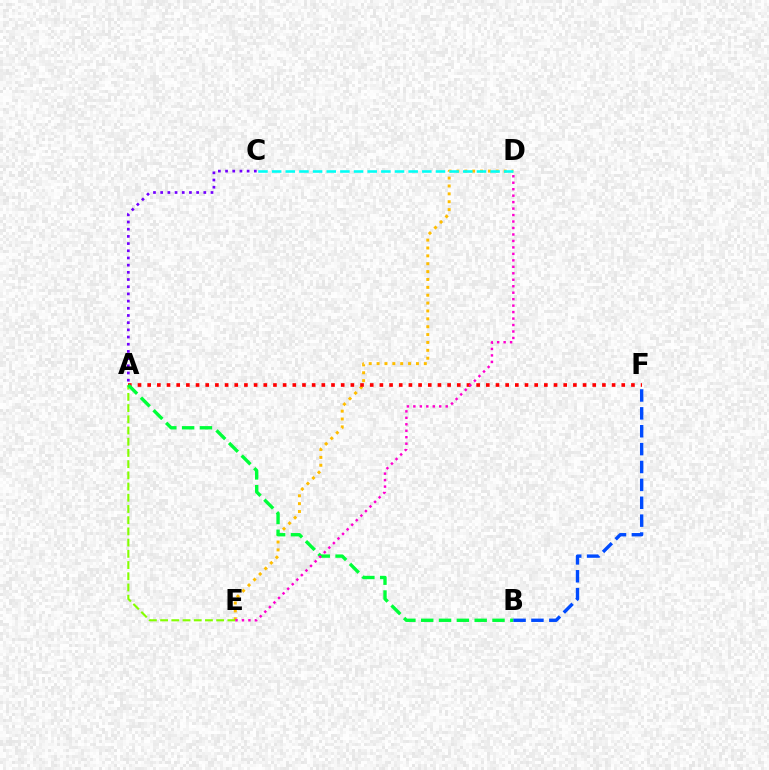{('D', 'E'): [{'color': '#ffbd00', 'line_style': 'dotted', 'thickness': 2.14}, {'color': '#ff00cf', 'line_style': 'dotted', 'thickness': 1.76}], ('A', 'F'): [{'color': '#ff0000', 'line_style': 'dotted', 'thickness': 2.63}], ('A', 'E'): [{'color': '#84ff00', 'line_style': 'dashed', 'thickness': 1.52}], ('A', 'B'): [{'color': '#00ff39', 'line_style': 'dashed', 'thickness': 2.42}], ('B', 'F'): [{'color': '#004bff', 'line_style': 'dashed', 'thickness': 2.43}], ('A', 'C'): [{'color': '#7200ff', 'line_style': 'dotted', 'thickness': 1.95}], ('C', 'D'): [{'color': '#00fff6', 'line_style': 'dashed', 'thickness': 1.85}]}